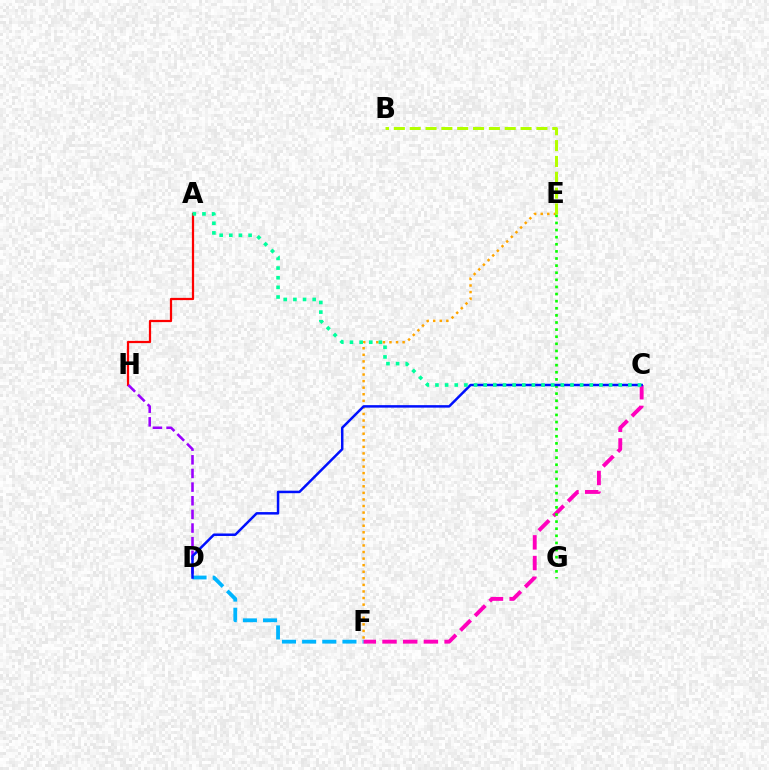{('A', 'H'): [{'color': '#ff0000', 'line_style': 'solid', 'thickness': 1.61}], ('D', 'H'): [{'color': '#9b00ff', 'line_style': 'dashed', 'thickness': 1.85}], ('E', 'F'): [{'color': '#ffa500', 'line_style': 'dotted', 'thickness': 1.79}], ('D', 'F'): [{'color': '#00b5ff', 'line_style': 'dashed', 'thickness': 2.74}], ('C', 'F'): [{'color': '#ff00bd', 'line_style': 'dashed', 'thickness': 2.81}], ('E', 'G'): [{'color': '#08ff00', 'line_style': 'dotted', 'thickness': 1.93}], ('B', 'E'): [{'color': '#b3ff00', 'line_style': 'dashed', 'thickness': 2.15}], ('C', 'D'): [{'color': '#0010ff', 'line_style': 'solid', 'thickness': 1.79}], ('A', 'C'): [{'color': '#00ff9d', 'line_style': 'dotted', 'thickness': 2.62}]}